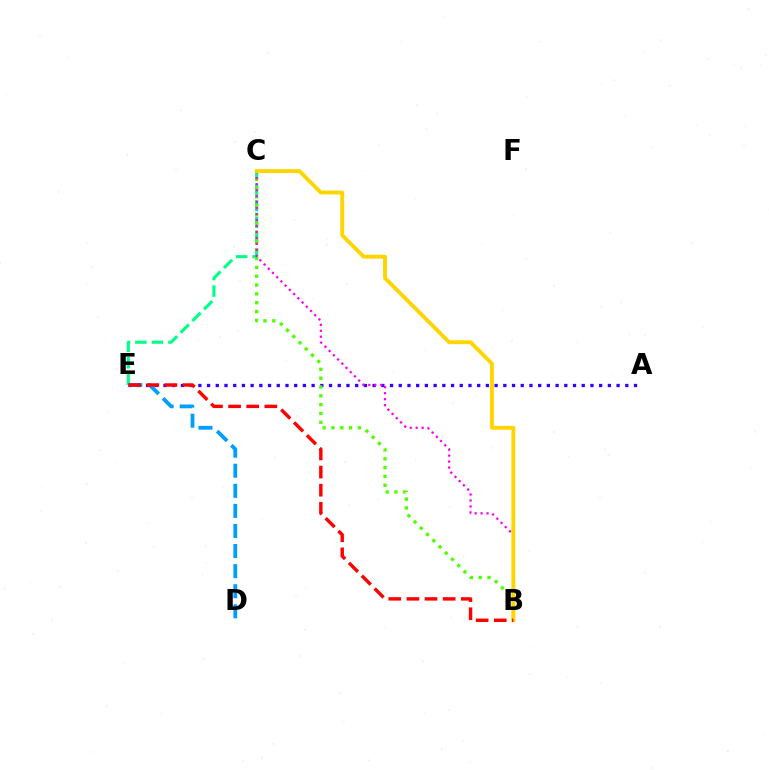{('C', 'E'): [{'color': '#00ff86', 'line_style': 'dashed', 'thickness': 2.24}], ('A', 'E'): [{'color': '#3700ff', 'line_style': 'dotted', 'thickness': 2.37}], ('B', 'C'): [{'color': '#4fff00', 'line_style': 'dotted', 'thickness': 2.4}, {'color': '#ff00ed', 'line_style': 'dotted', 'thickness': 1.62}, {'color': '#ffd500', 'line_style': 'solid', 'thickness': 2.8}], ('D', 'E'): [{'color': '#009eff', 'line_style': 'dashed', 'thickness': 2.73}], ('B', 'E'): [{'color': '#ff0000', 'line_style': 'dashed', 'thickness': 2.46}]}